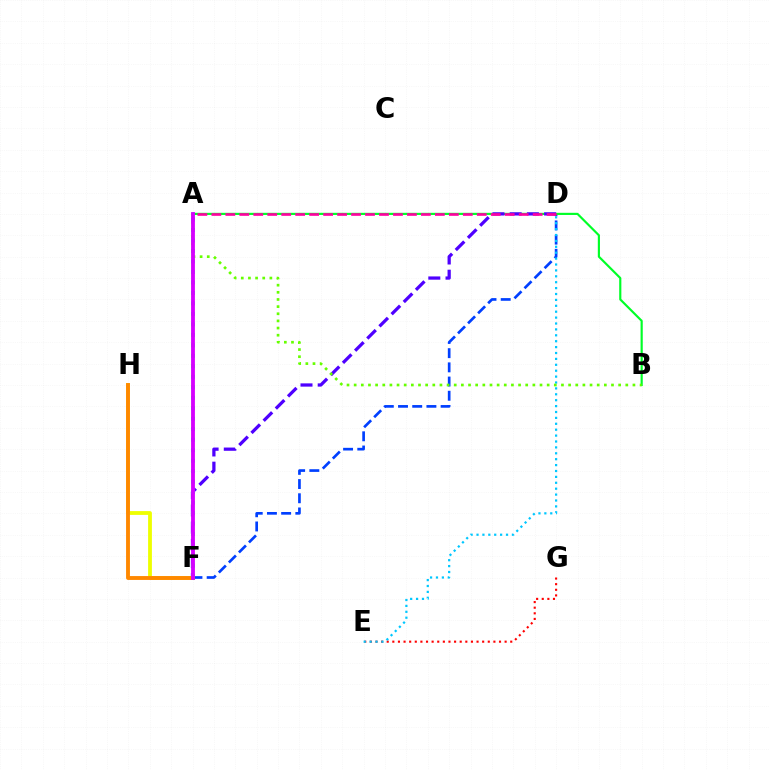{('E', 'G'): [{'color': '#ff0000', 'line_style': 'dotted', 'thickness': 1.53}], ('D', 'F'): [{'color': '#003fff', 'line_style': 'dashed', 'thickness': 1.93}, {'color': '#4f00ff', 'line_style': 'dashed', 'thickness': 2.34}], ('F', 'H'): [{'color': '#eeff00', 'line_style': 'solid', 'thickness': 2.74}, {'color': '#ff8800', 'line_style': 'solid', 'thickness': 2.79}], ('A', 'B'): [{'color': '#00ff27', 'line_style': 'solid', 'thickness': 1.55}, {'color': '#66ff00', 'line_style': 'dotted', 'thickness': 1.94}], ('D', 'E'): [{'color': '#00c7ff', 'line_style': 'dotted', 'thickness': 1.6}], ('A', 'D'): [{'color': '#ff00a0', 'line_style': 'dashed', 'thickness': 1.9}], ('A', 'F'): [{'color': '#00ffaf', 'line_style': 'dotted', 'thickness': 2.85}, {'color': '#d600ff', 'line_style': 'solid', 'thickness': 2.76}]}